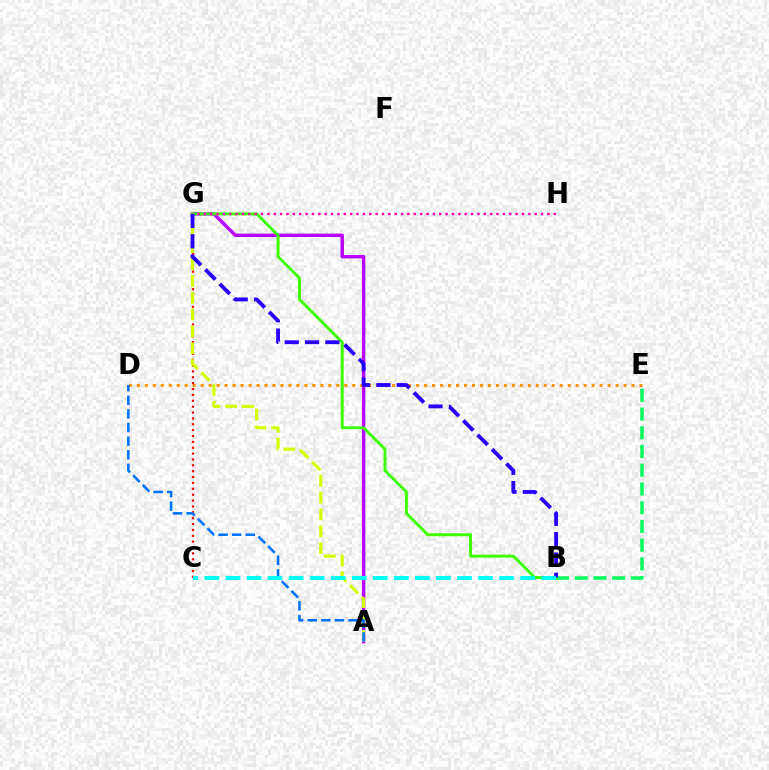{('D', 'E'): [{'color': '#ff9400', 'line_style': 'dotted', 'thickness': 2.17}], ('B', 'E'): [{'color': '#00ff5c', 'line_style': 'dashed', 'thickness': 2.54}], ('A', 'G'): [{'color': '#b900ff', 'line_style': 'solid', 'thickness': 2.47}, {'color': '#d1ff00', 'line_style': 'dashed', 'thickness': 2.29}], ('B', 'G'): [{'color': '#3dff00', 'line_style': 'solid', 'thickness': 2.13}, {'color': '#2500ff', 'line_style': 'dashed', 'thickness': 2.76}], ('G', 'H'): [{'color': '#ff00ac', 'line_style': 'dotted', 'thickness': 1.73}], ('C', 'G'): [{'color': '#ff0000', 'line_style': 'dotted', 'thickness': 1.6}], ('A', 'D'): [{'color': '#0074ff', 'line_style': 'dashed', 'thickness': 1.85}], ('B', 'C'): [{'color': '#00fff6', 'line_style': 'dashed', 'thickness': 2.86}]}